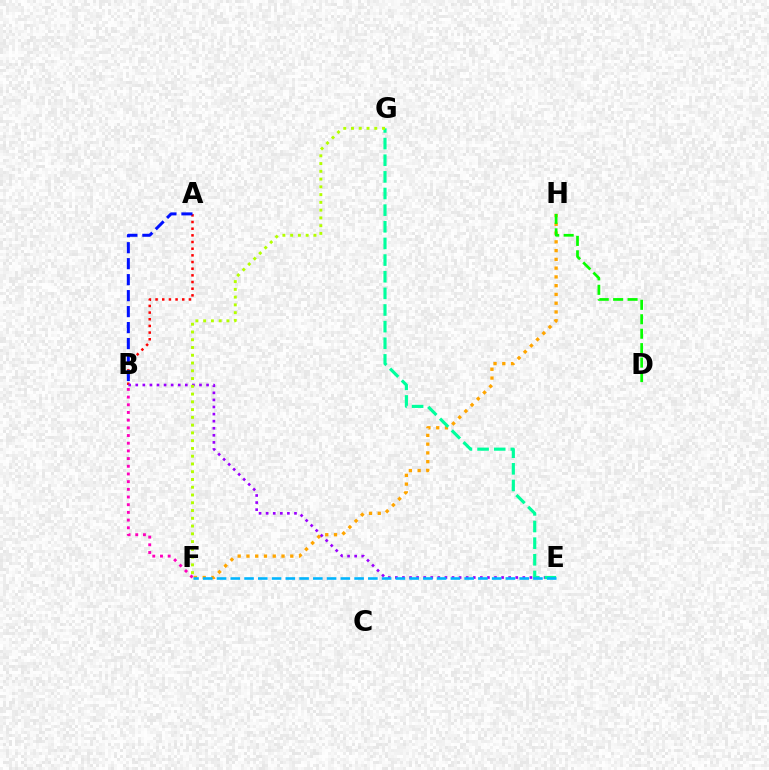{('F', 'H'): [{'color': '#ffa500', 'line_style': 'dotted', 'thickness': 2.38}], ('A', 'B'): [{'color': '#ff0000', 'line_style': 'dotted', 'thickness': 1.81}, {'color': '#0010ff', 'line_style': 'dashed', 'thickness': 2.17}], ('B', 'E'): [{'color': '#9b00ff', 'line_style': 'dotted', 'thickness': 1.92}], ('E', 'G'): [{'color': '#00ff9d', 'line_style': 'dashed', 'thickness': 2.26}], ('E', 'F'): [{'color': '#00b5ff', 'line_style': 'dashed', 'thickness': 1.87}], ('D', 'H'): [{'color': '#08ff00', 'line_style': 'dashed', 'thickness': 1.96}], ('F', 'G'): [{'color': '#b3ff00', 'line_style': 'dotted', 'thickness': 2.11}], ('B', 'F'): [{'color': '#ff00bd', 'line_style': 'dotted', 'thickness': 2.09}]}